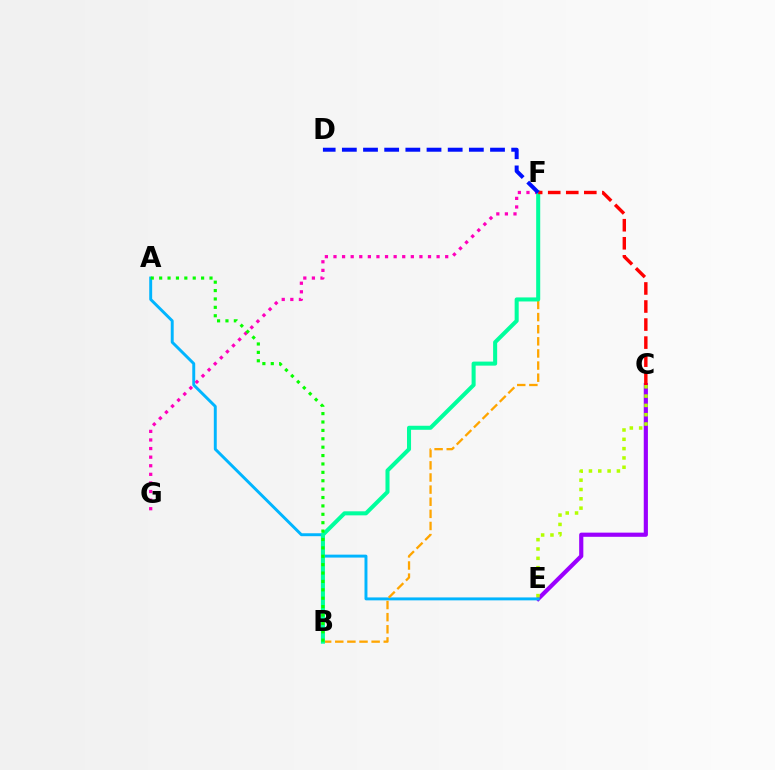{('C', 'E'): [{'color': '#9b00ff', 'line_style': 'solid', 'thickness': 3.0}, {'color': '#b3ff00', 'line_style': 'dotted', 'thickness': 2.53}], ('A', 'E'): [{'color': '#00b5ff', 'line_style': 'solid', 'thickness': 2.11}], ('F', 'G'): [{'color': '#ff00bd', 'line_style': 'dotted', 'thickness': 2.33}], ('B', 'F'): [{'color': '#ffa500', 'line_style': 'dashed', 'thickness': 1.65}, {'color': '#00ff9d', 'line_style': 'solid', 'thickness': 2.91}], ('C', 'F'): [{'color': '#ff0000', 'line_style': 'dashed', 'thickness': 2.45}], ('A', 'B'): [{'color': '#08ff00', 'line_style': 'dotted', 'thickness': 2.28}], ('D', 'F'): [{'color': '#0010ff', 'line_style': 'dashed', 'thickness': 2.88}]}